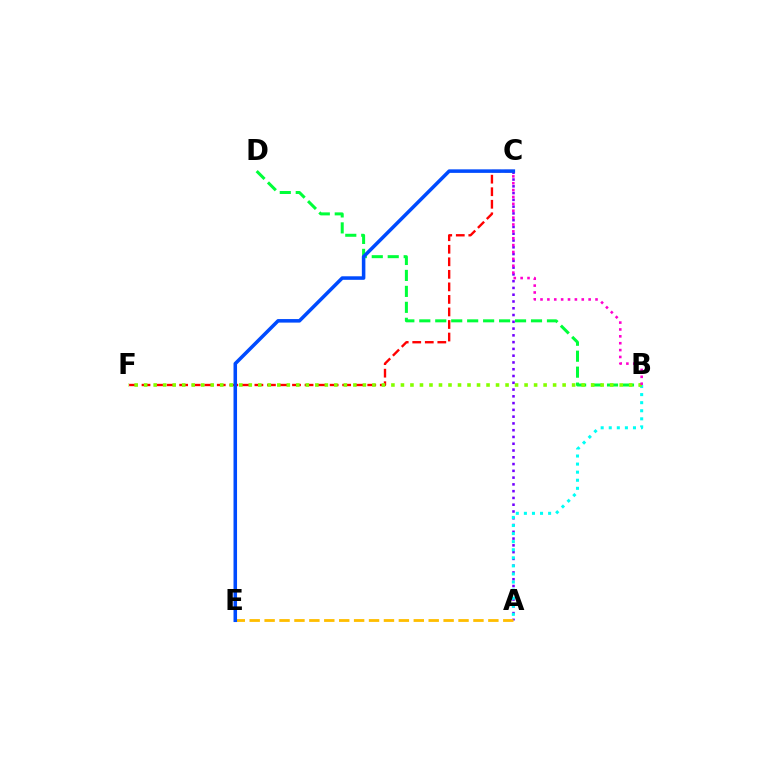{('B', 'D'): [{'color': '#00ff39', 'line_style': 'dashed', 'thickness': 2.17}], ('A', 'C'): [{'color': '#7200ff', 'line_style': 'dotted', 'thickness': 1.84}], ('C', 'F'): [{'color': '#ff0000', 'line_style': 'dashed', 'thickness': 1.7}], ('A', 'E'): [{'color': '#ffbd00', 'line_style': 'dashed', 'thickness': 2.03}], ('A', 'B'): [{'color': '#00fff6', 'line_style': 'dotted', 'thickness': 2.19}], ('B', 'F'): [{'color': '#84ff00', 'line_style': 'dotted', 'thickness': 2.58}], ('C', 'E'): [{'color': '#004bff', 'line_style': 'solid', 'thickness': 2.55}], ('B', 'C'): [{'color': '#ff00cf', 'line_style': 'dotted', 'thickness': 1.87}]}